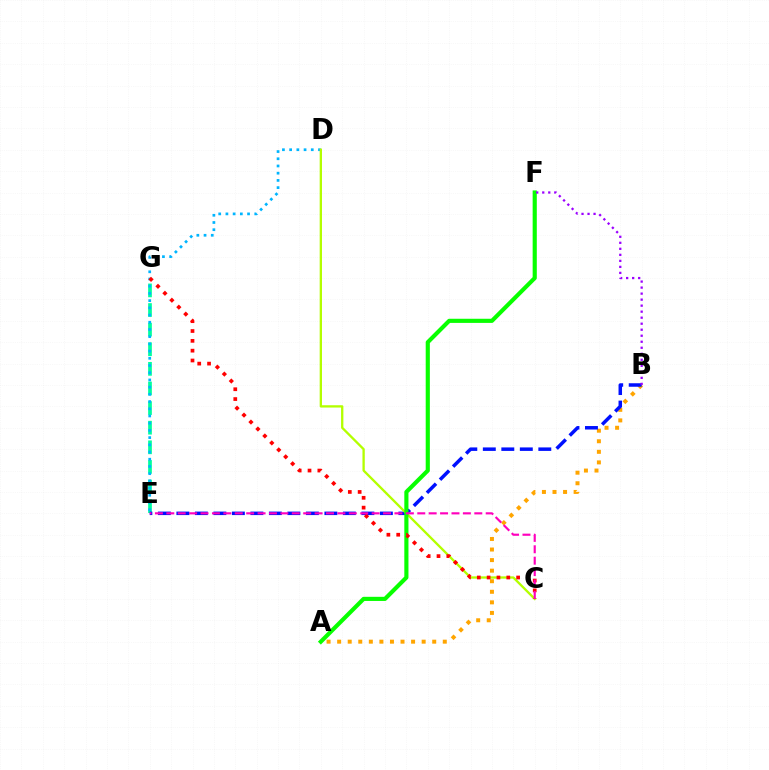{('E', 'G'): [{'color': '#00ff9d', 'line_style': 'dashed', 'thickness': 2.66}], ('A', 'B'): [{'color': '#ffa500', 'line_style': 'dotted', 'thickness': 2.87}], ('B', 'E'): [{'color': '#0010ff', 'line_style': 'dashed', 'thickness': 2.51}], ('D', 'E'): [{'color': '#00b5ff', 'line_style': 'dotted', 'thickness': 1.96}], ('C', 'D'): [{'color': '#b3ff00', 'line_style': 'solid', 'thickness': 1.67}], ('A', 'F'): [{'color': '#08ff00', 'line_style': 'solid', 'thickness': 2.98}], ('C', 'G'): [{'color': '#ff0000', 'line_style': 'dotted', 'thickness': 2.67}], ('B', 'F'): [{'color': '#9b00ff', 'line_style': 'dotted', 'thickness': 1.63}], ('C', 'E'): [{'color': '#ff00bd', 'line_style': 'dashed', 'thickness': 1.55}]}